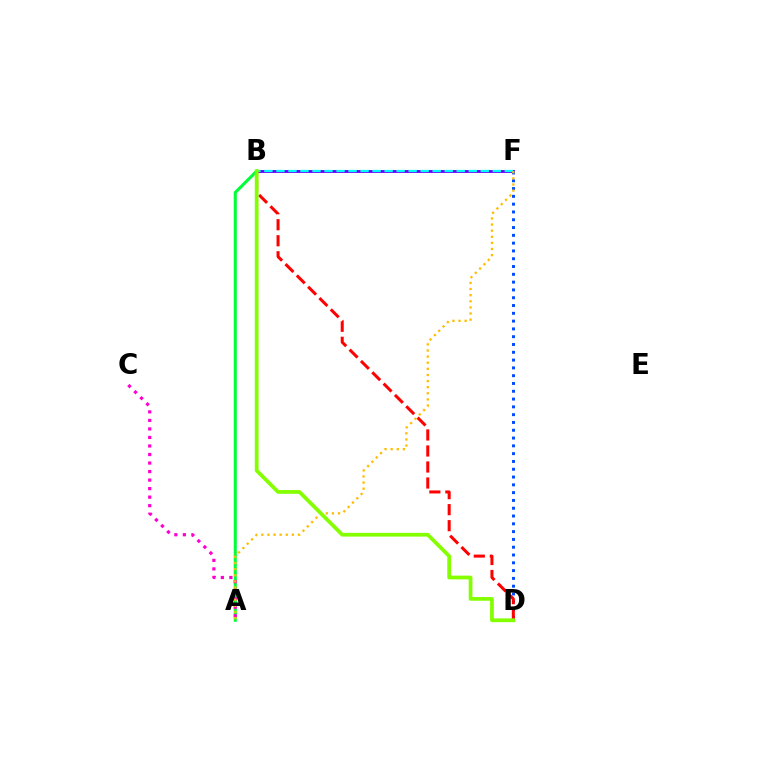{('B', 'F'): [{'color': '#7200ff', 'line_style': 'solid', 'thickness': 2.09}, {'color': '#00fff6', 'line_style': 'dashed', 'thickness': 1.63}], ('D', 'F'): [{'color': '#004bff', 'line_style': 'dotted', 'thickness': 2.12}], ('B', 'D'): [{'color': '#ff0000', 'line_style': 'dashed', 'thickness': 2.18}, {'color': '#84ff00', 'line_style': 'solid', 'thickness': 2.7}], ('A', 'B'): [{'color': '#00ff39', 'line_style': 'solid', 'thickness': 2.2}], ('A', 'C'): [{'color': '#ff00cf', 'line_style': 'dotted', 'thickness': 2.32}], ('A', 'F'): [{'color': '#ffbd00', 'line_style': 'dotted', 'thickness': 1.66}]}